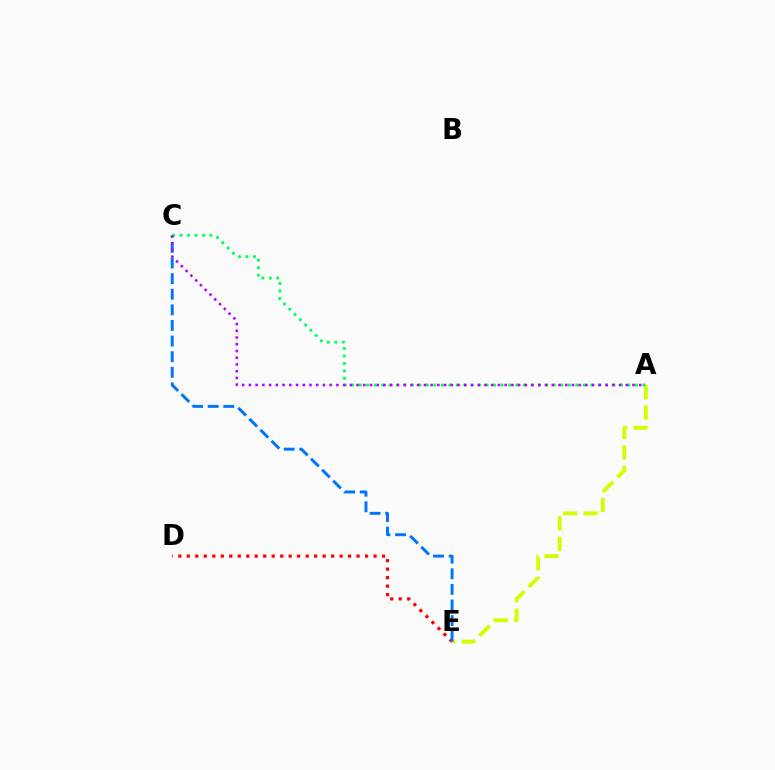{('D', 'E'): [{'color': '#ff0000', 'line_style': 'dotted', 'thickness': 2.31}], ('A', 'E'): [{'color': '#d1ff00', 'line_style': 'dashed', 'thickness': 2.78}], ('C', 'E'): [{'color': '#0074ff', 'line_style': 'dashed', 'thickness': 2.12}], ('A', 'C'): [{'color': '#00ff5c', 'line_style': 'dotted', 'thickness': 2.03}, {'color': '#b900ff', 'line_style': 'dotted', 'thickness': 1.83}]}